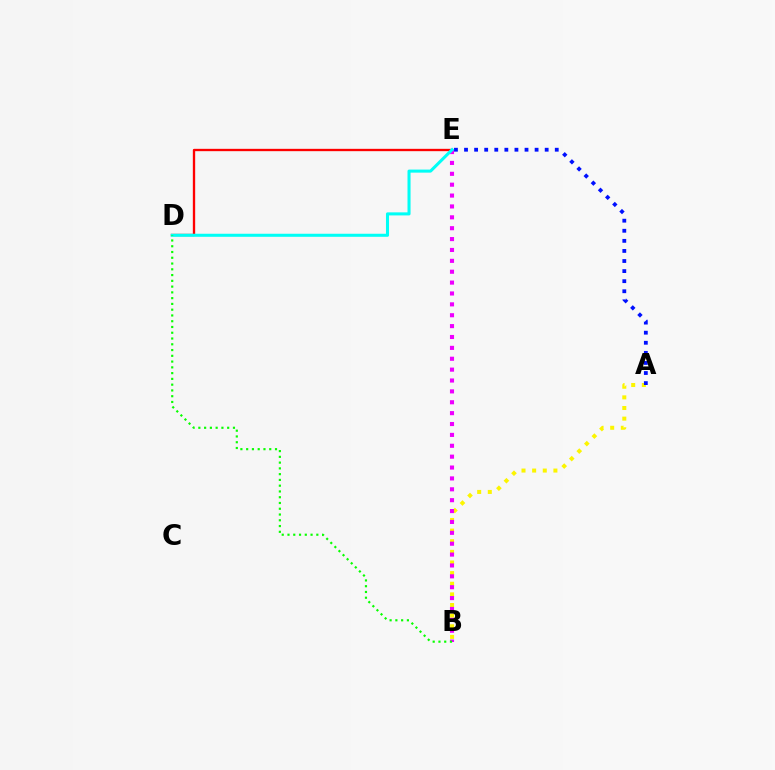{('A', 'B'): [{'color': '#fcf500', 'line_style': 'dotted', 'thickness': 2.89}], ('D', 'E'): [{'color': '#ff0000', 'line_style': 'solid', 'thickness': 1.68}, {'color': '#00fff6', 'line_style': 'solid', 'thickness': 2.2}], ('B', 'E'): [{'color': '#ee00ff', 'line_style': 'dotted', 'thickness': 2.96}], ('A', 'E'): [{'color': '#0010ff', 'line_style': 'dotted', 'thickness': 2.74}], ('B', 'D'): [{'color': '#08ff00', 'line_style': 'dotted', 'thickness': 1.57}]}